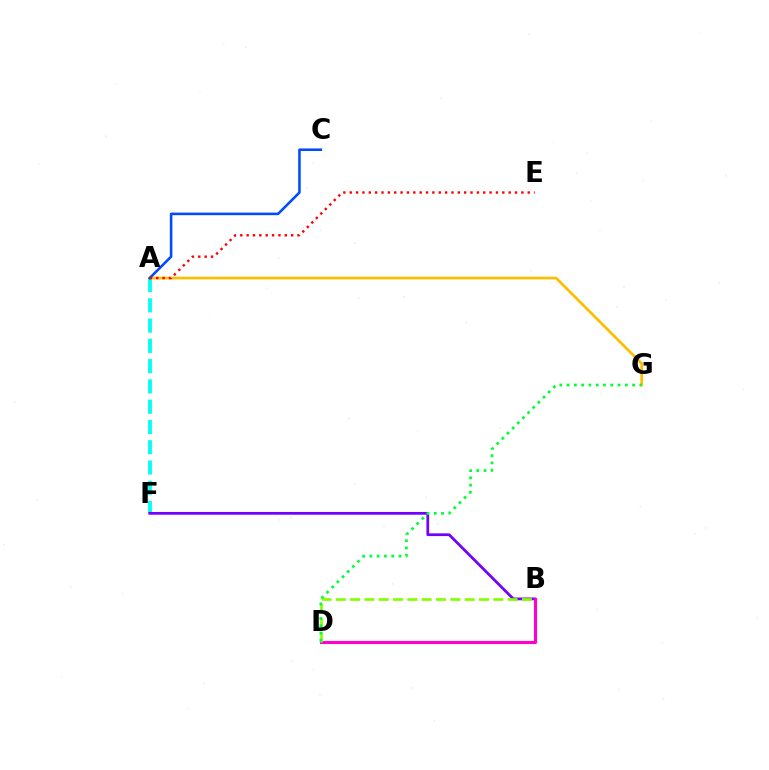{('A', 'F'): [{'color': '#00fff6', 'line_style': 'dashed', 'thickness': 2.75}], ('B', 'F'): [{'color': '#7200ff', 'line_style': 'solid', 'thickness': 1.97}], ('B', 'D'): [{'color': '#ff00cf', 'line_style': 'solid', 'thickness': 2.24}, {'color': '#84ff00', 'line_style': 'dashed', 'thickness': 1.95}], ('A', 'G'): [{'color': '#ffbd00', 'line_style': 'solid', 'thickness': 1.94}], ('A', 'C'): [{'color': '#004bff', 'line_style': 'solid', 'thickness': 1.85}], ('A', 'E'): [{'color': '#ff0000', 'line_style': 'dotted', 'thickness': 1.73}], ('D', 'G'): [{'color': '#00ff39', 'line_style': 'dotted', 'thickness': 1.98}]}